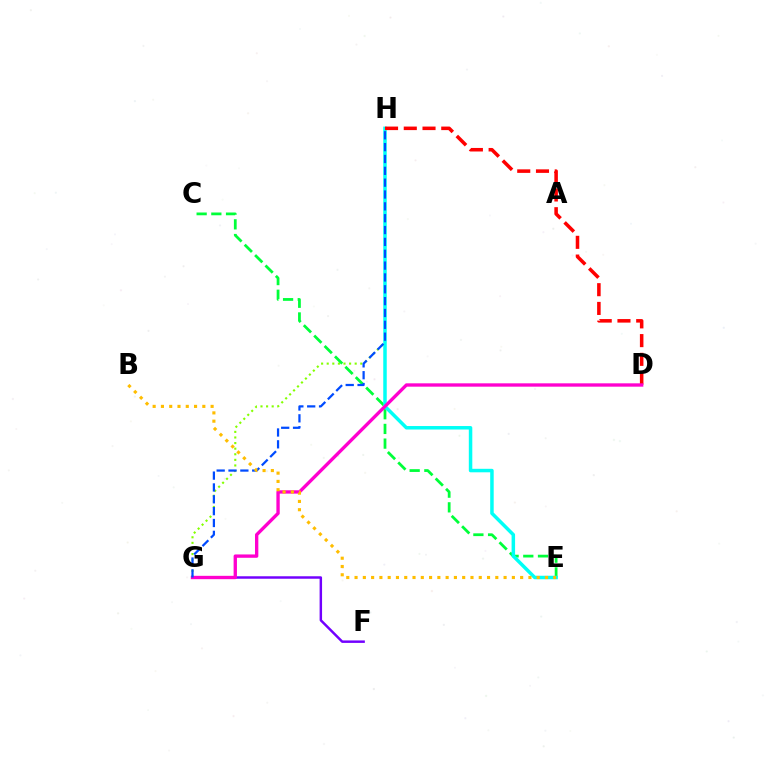{('G', 'H'): [{'color': '#84ff00', 'line_style': 'dotted', 'thickness': 1.52}, {'color': '#004bff', 'line_style': 'dashed', 'thickness': 1.61}], ('F', 'G'): [{'color': '#7200ff', 'line_style': 'solid', 'thickness': 1.78}], ('C', 'E'): [{'color': '#00ff39', 'line_style': 'dashed', 'thickness': 2.0}], ('E', 'H'): [{'color': '#00fff6', 'line_style': 'solid', 'thickness': 2.52}], ('D', 'H'): [{'color': '#ff0000', 'line_style': 'dashed', 'thickness': 2.55}], ('D', 'G'): [{'color': '#ff00cf', 'line_style': 'solid', 'thickness': 2.41}], ('B', 'E'): [{'color': '#ffbd00', 'line_style': 'dotted', 'thickness': 2.25}]}